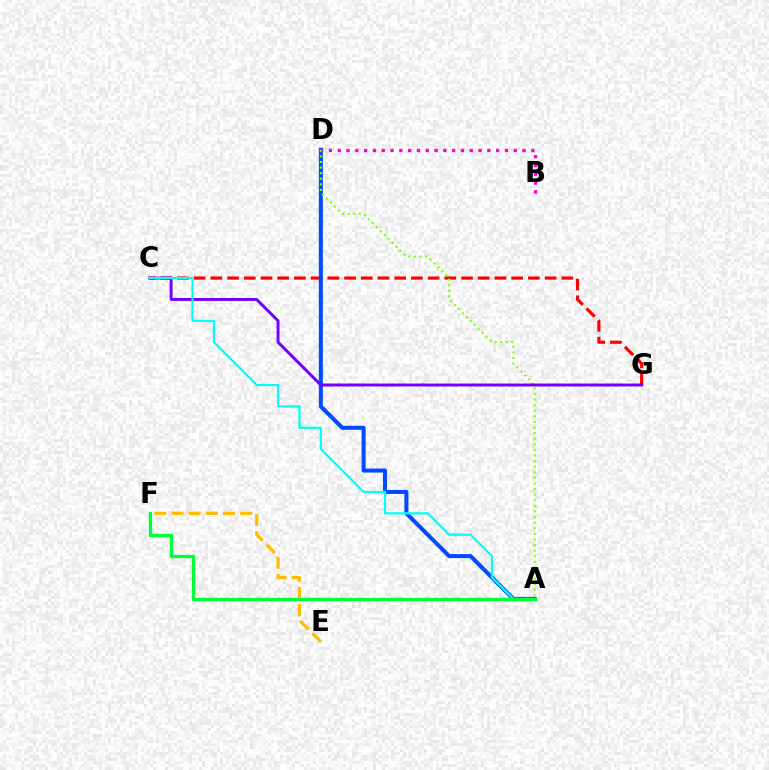{('C', 'G'): [{'color': '#ff0000', 'line_style': 'dashed', 'thickness': 2.27}, {'color': '#7200ff', 'line_style': 'solid', 'thickness': 2.11}], ('E', 'F'): [{'color': '#ffbd00', 'line_style': 'dashed', 'thickness': 2.34}], ('A', 'D'): [{'color': '#004bff', 'line_style': 'solid', 'thickness': 2.91}, {'color': '#84ff00', 'line_style': 'dotted', 'thickness': 1.52}], ('B', 'D'): [{'color': '#ff00cf', 'line_style': 'dotted', 'thickness': 2.39}], ('A', 'C'): [{'color': '#00fff6', 'line_style': 'solid', 'thickness': 1.59}], ('A', 'F'): [{'color': '#00ff39', 'line_style': 'solid', 'thickness': 2.39}]}